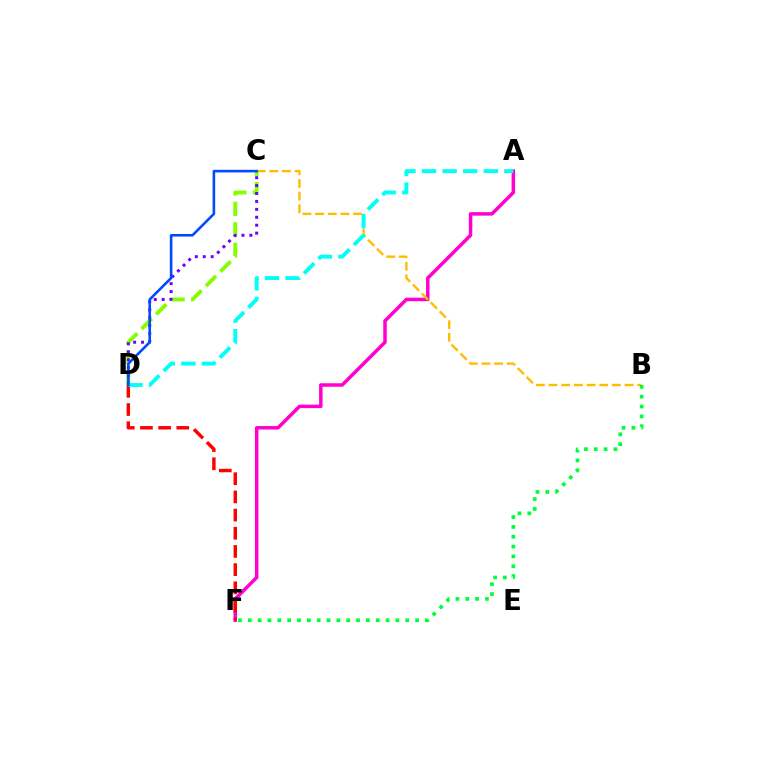{('C', 'D'): [{'color': '#84ff00', 'line_style': 'dashed', 'thickness': 2.79}, {'color': '#7200ff', 'line_style': 'dotted', 'thickness': 2.15}, {'color': '#004bff', 'line_style': 'solid', 'thickness': 1.87}], ('A', 'F'): [{'color': '#ff00cf', 'line_style': 'solid', 'thickness': 2.51}], ('D', 'F'): [{'color': '#ff0000', 'line_style': 'dashed', 'thickness': 2.47}], ('B', 'C'): [{'color': '#ffbd00', 'line_style': 'dashed', 'thickness': 1.72}], ('A', 'D'): [{'color': '#00fff6', 'line_style': 'dashed', 'thickness': 2.8}], ('B', 'F'): [{'color': '#00ff39', 'line_style': 'dotted', 'thickness': 2.67}]}